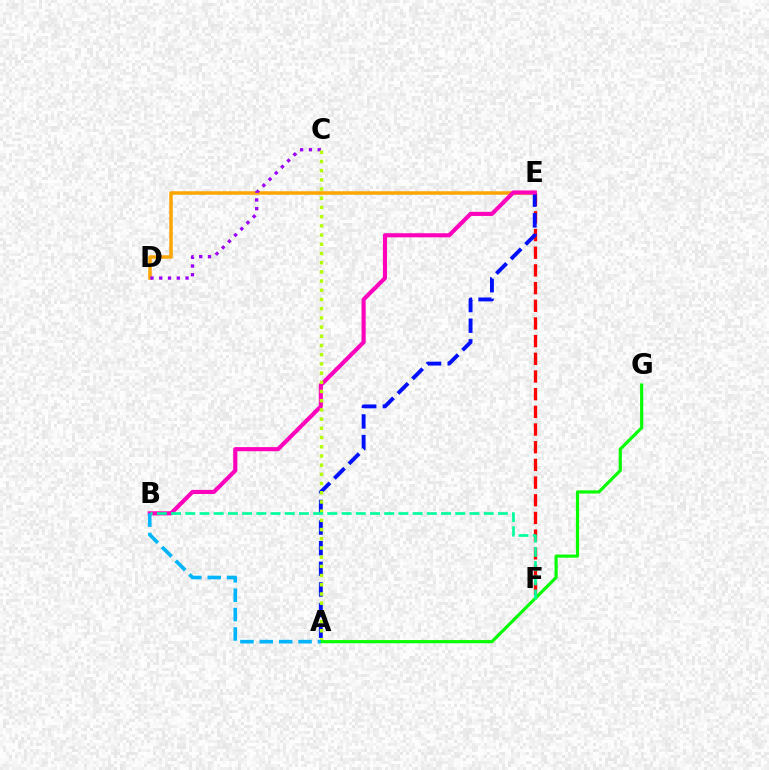{('D', 'E'): [{'color': '#ffa500', 'line_style': 'solid', 'thickness': 2.53}], ('E', 'F'): [{'color': '#ff0000', 'line_style': 'dashed', 'thickness': 2.4}], ('A', 'E'): [{'color': '#0010ff', 'line_style': 'dashed', 'thickness': 2.8}], ('C', 'D'): [{'color': '#9b00ff', 'line_style': 'dotted', 'thickness': 2.38}], ('B', 'E'): [{'color': '#ff00bd', 'line_style': 'solid', 'thickness': 2.96}], ('A', 'C'): [{'color': '#b3ff00', 'line_style': 'dotted', 'thickness': 2.5}], ('A', 'G'): [{'color': '#08ff00', 'line_style': 'solid', 'thickness': 2.28}], ('A', 'B'): [{'color': '#00b5ff', 'line_style': 'dashed', 'thickness': 2.63}], ('B', 'F'): [{'color': '#00ff9d', 'line_style': 'dashed', 'thickness': 1.93}]}